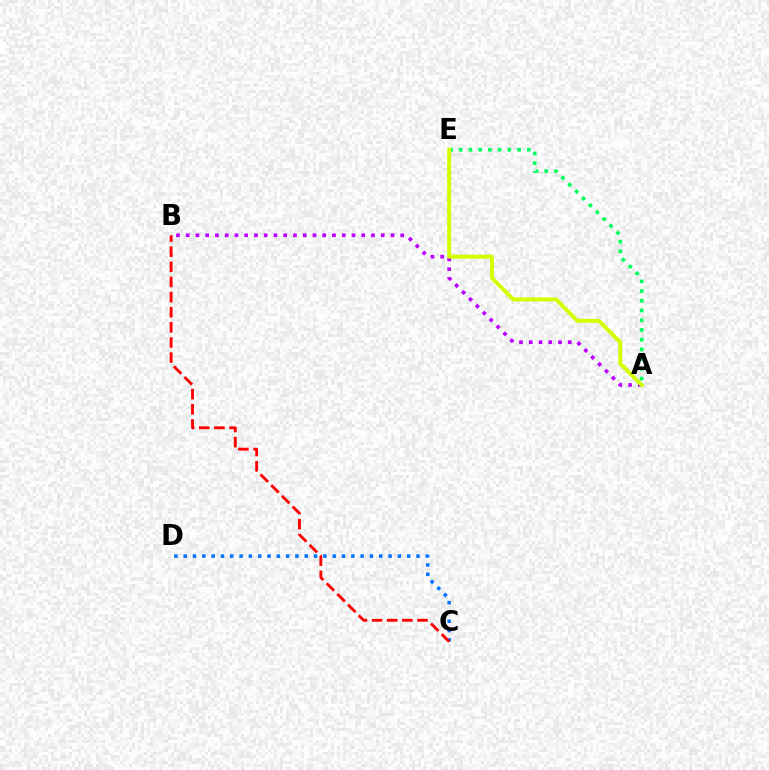{('C', 'D'): [{'color': '#0074ff', 'line_style': 'dotted', 'thickness': 2.53}], ('A', 'E'): [{'color': '#00ff5c', 'line_style': 'dotted', 'thickness': 2.64}, {'color': '#d1ff00', 'line_style': 'solid', 'thickness': 2.83}], ('A', 'B'): [{'color': '#b900ff', 'line_style': 'dotted', 'thickness': 2.65}], ('B', 'C'): [{'color': '#ff0000', 'line_style': 'dashed', 'thickness': 2.06}]}